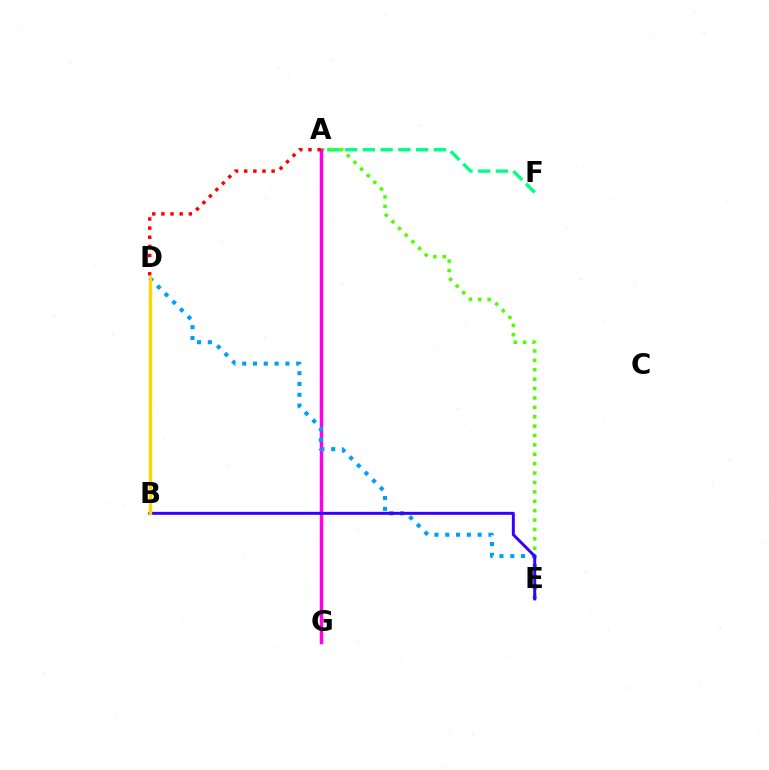{('A', 'F'): [{'color': '#00ff86', 'line_style': 'dashed', 'thickness': 2.41}], ('A', 'E'): [{'color': '#4fff00', 'line_style': 'dotted', 'thickness': 2.55}], ('A', 'G'): [{'color': '#ff00ed', 'line_style': 'solid', 'thickness': 2.5}], ('D', 'E'): [{'color': '#009eff', 'line_style': 'dotted', 'thickness': 2.93}], ('B', 'E'): [{'color': '#3700ff', 'line_style': 'solid', 'thickness': 2.14}], ('B', 'D'): [{'color': '#ffd500', 'line_style': 'solid', 'thickness': 2.42}], ('A', 'D'): [{'color': '#ff0000', 'line_style': 'dotted', 'thickness': 2.48}]}